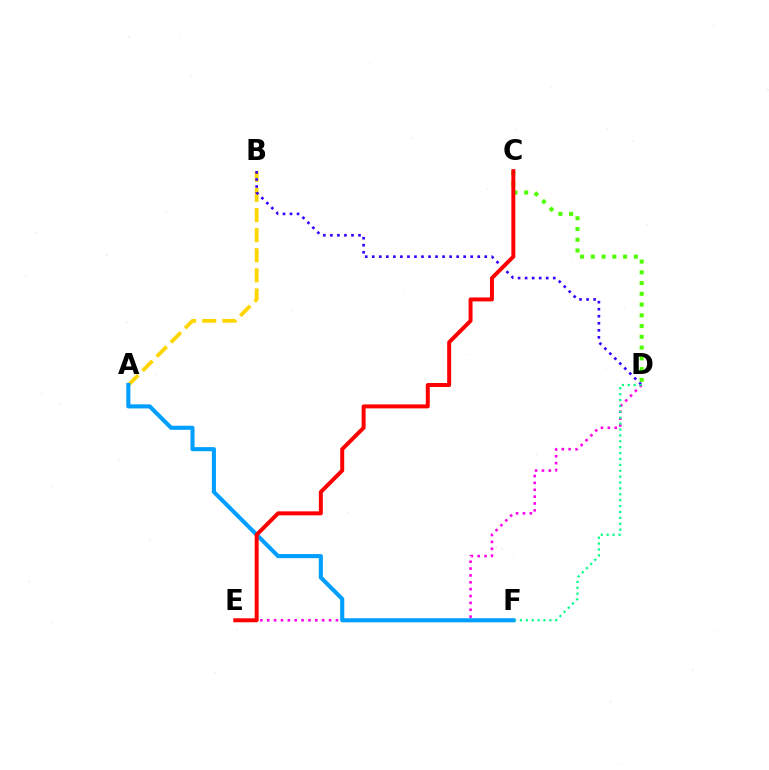{('D', 'E'): [{'color': '#ff00ed', 'line_style': 'dotted', 'thickness': 1.87}], ('C', 'D'): [{'color': '#4fff00', 'line_style': 'dotted', 'thickness': 2.92}], ('A', 'B'): [{'color': '#ffd500', 'line_style': 'dashed', 'thickness': 2.73}], ('B', 'D'): [{'color': '#3700ff', 'line_style': 'dotted', 'thickness': 1.91}], ('D', 'F'): [{'color': '#00ff86', 'line_style': 'dotted', 'thickness': 1.6}], ('A', 'F'): [{'color': '#009eff', 'line_style': 'solid', 'thickness': 2.94}], ('C', 'E'): [{'color': '#ff0000', 'line_style': 'solid', 'thickness': 2.85}]}